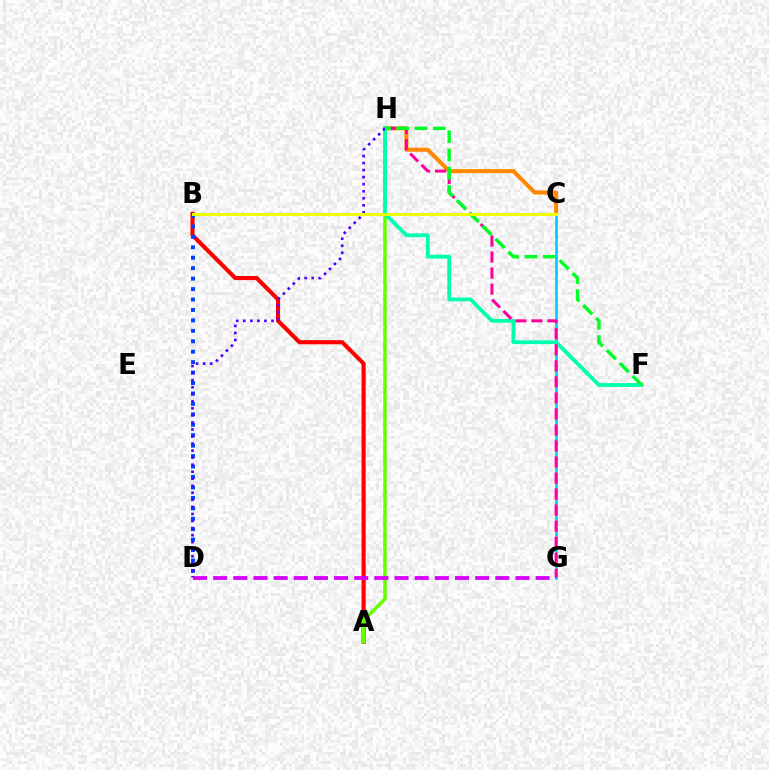{('A', 'B'): [{'color': '#ff0000', 'line_style': 'solid', 'thickness': 2.96}], ('C', 'G'): [{'color': '#00c7ff', 'line_style': 'solid', 'thickness': 1.85}], ('C', 'H'): [{'color': '#ff8800', 'line_style': 'solid', 'thickness': 2.9}], ('A', 'H'): [{'color': '#66ff00', 'line_style': 'solid', 'thickness': 2.54}], ('D', 'G'): [{'color': '#d600ff', 'line_style': 'dashed', 'thickness': 2.74}], ('B', 'D'): [{'color': '#003fff', 'line_style': 'dotted', 'thickness': 2.84}], ('F', 'H'): [{'color': '#00ffaf', 'line_style': 'solid', 'thickness': 2.73}, {'color': '#00ff27', 'line_style': 'dashed', 'thickness': 2.48}], ('D', 'H'): [{'color': '#4f00ff', 'line_style': 'dotted', 'thickness': 1.91}], ('G', 'H'): [{'color': '#ff00a0', 'line_style': 'dashed', 'thickness': 2.18}], ('B', 'C'): [{'color': '#eeff00', 'line_style': 'solid', 'thickness': 2.13}]}